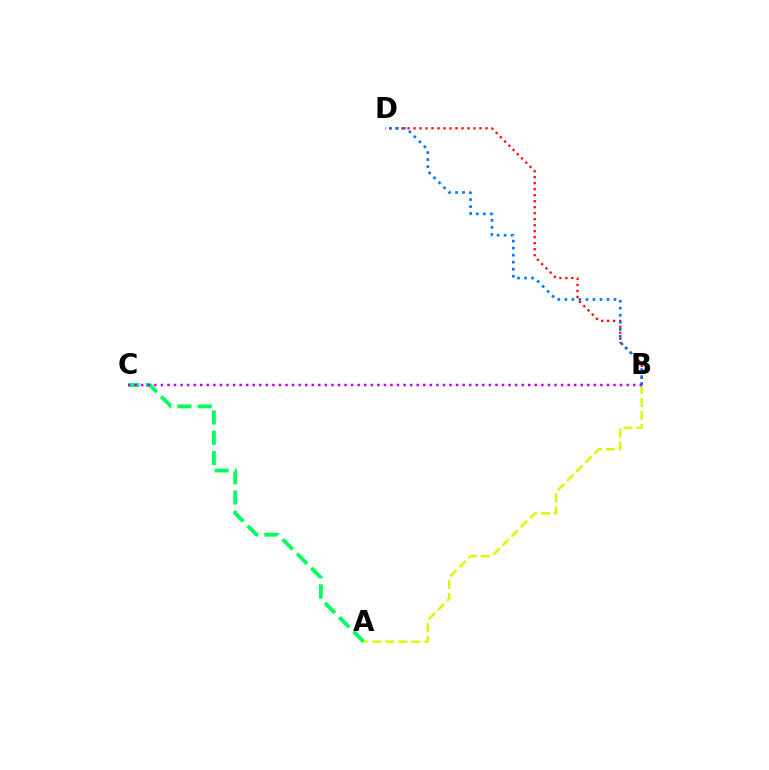{('B', 'D'): [{'color': '#ff0000', 'line_style': 'dotted', 'thickness': 1.63}, {'color': '#0074ff', 'line_style': 'dotted', 'thickness': 1.91}], ('A', 'C'): [{'color': '#00ff5c', 'line_style': 'dashed', 'thickness': 2.75}], ('A', 'B'): [{'color': '#d1ff00', 'line_style': 'dashed', 'thickness': 1.76}], ('B', 'C'): [{'color': '#b900ff', 'line_style': 'dotted', 'thickness': 1.78}]}